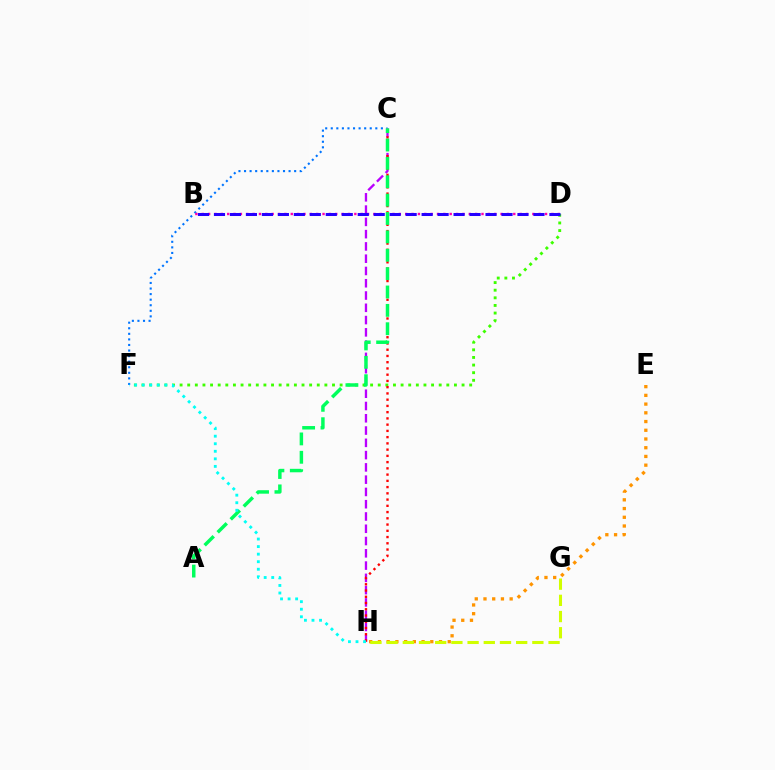{('D', 'F'): [{'color': '#3dff00', 'line_style': 'dotted', 'thickness': 2.07}], ('C', 'F'): [{'color': '#0074ff', 'line_style': 'dotted', 'thickness': 1.51}], ('C', 'H'): [{'color': '#b900ff', 'line_style': 'dashed', 'thickness': 1.67}, {'color': '#ff0000', 'line_style': 'dotted', 'thickness': 1.7}], ('B', 'D'): [{'color': '#ff00ac', 'line_style': 'dotted', 'thickness': 1.73}, {'color': '#2500ff', 'line_style': 'dashed', 'thickness': 2.17}], ('A', 'C'): [{'color': '#00ff5c', 'line_style': 'dashed', 'thickness': 2.5}], ('E', 'H'): [{'color': '#ff9400', 'line_style': 'dotted', 'thickness': 2.37}], ('F', 'H'): [{'color': '#00fff6', 'line_style': 'dotted', 'thickness': 2.05}], ('G', 'H'): [{'color': '#d1ff00', 'line_style': 'dashed', 'thickness': 2.2}]}